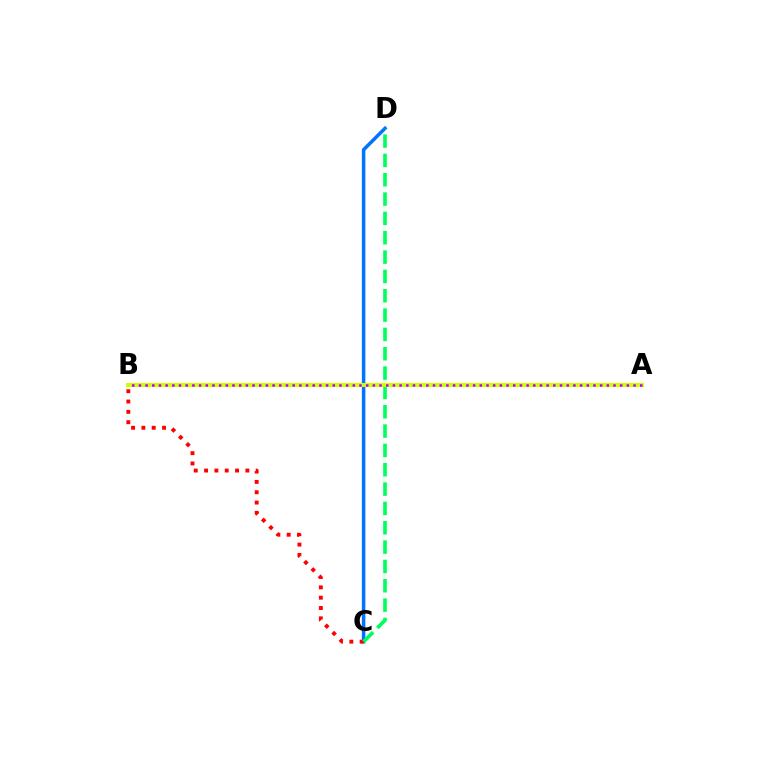{('C', 'D'): [{'color': '#0074ff', 'line_style': 'solid', 'thickness': 2.52}, {'color': '#00ff5c', 'line_style': 'dashed', 'thickness': 2.63}], ('B', 'C'): [{'color': '#ff0000', 'line_style': 'dotted', 'thickness': 2.81}], ('A', 'B'): [{'color': '#d1ff00', 'line_style': 'solid', 'thickness': 2.94}, {'color': '#b900ff', 'line_style': 'dotted', 'thickness': 1.82}]}